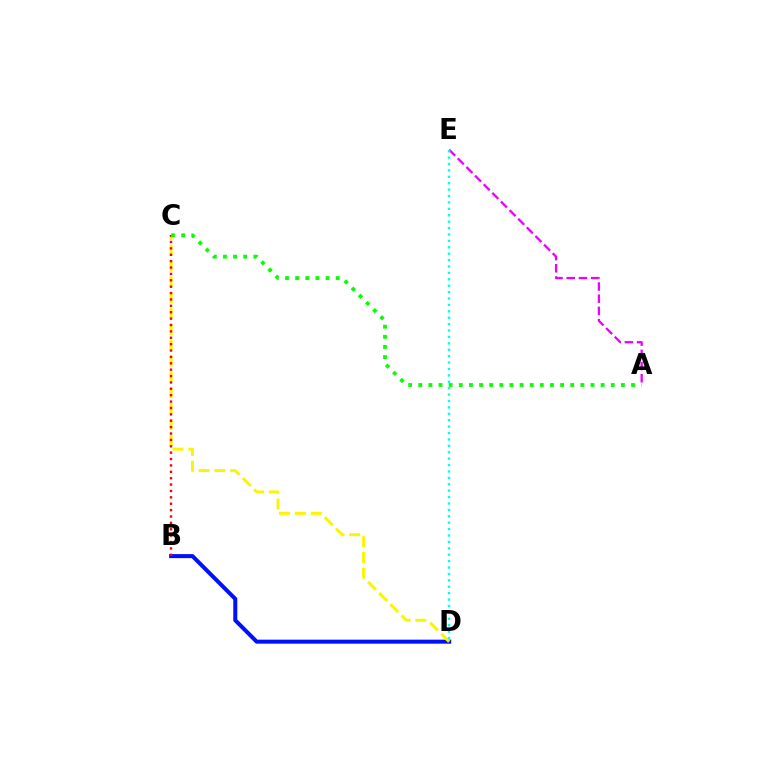{('B', 'D'): [{'color': '#0010ff', 'line_style': 'solid', 'thickness': 2.89}], ('C', 'D'): [{'color': '#fcf500', 'line_style': 'dashed', 'thickness': 2.15}], ('A', 'E'): [{'color': '#ee00ff', 'line_style': 'dashed', 'thickness': 1.66}], ('B', 'C'): [{'color': '#ff0000', 'line_style': 'dotted', 'thickness': 1.73}], ('D', 'E'): [{'color': '#00fff6', 'line_style': 'dotted', 'thickness': 1.74}], ('A', 'C'): [{'color': '#08ff00', 'line_style': 'dotted', 'thickness': 2.75}]}